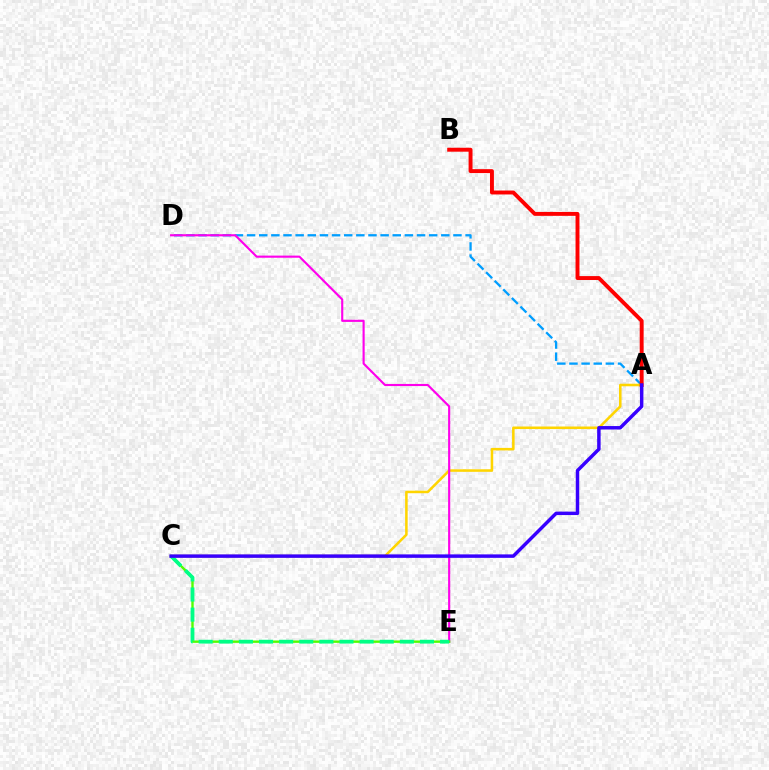{('A', 'D'): [{'color': '#009eff', 'line_style': 'dashed', 'thickness': 1.65}], ('A', 'C'): [{'color': '#ffd500', 'line_style': 'solid', 'thickness': 1.83}, {'color': '#3700ff', 'line_style': 'solid', 'thickness': 2.49}], ('D', 'E'): [{'color': '#ff00ed', 'line_style': 'solid', 'thickness': 1.53}], ('C', 'E'): [{'color': '#4fff00', 'line_style': 'solid', 'thickness': 1.71}, {'color': '#00ff86', 'line_style': 'dashed', 'thickness': 2.73}], ('A', 'B'): [{'color': '#ff0000', 'line_style': 'solid', 'thickness': 2.82}]}